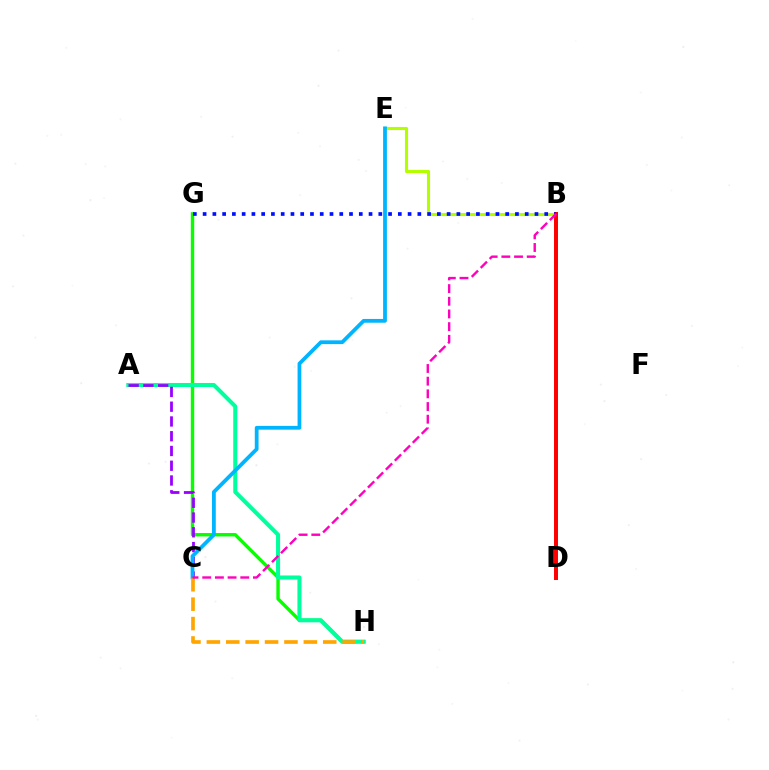{('G', 'H'): [{'color': '#08ff00', 'line_style': 'solid', 'thickness': 2.45}], ('A', 'H'): [{'color': '#00ff9d', 'line_style': 'solid', 'thickness': 2.92}], ('B', 'E'): [{'color': '#b3ff00', 'line_style': 'solid', 'thickness': 2.23}], ('A', 'C'): [{'color': '#9b00ff', 'line_style': 'dashed', 'thickness': 2.01}], ('B', 'D'): [{'color': '#ff0000', 'line_style': 'solid', 'thickness': 2.87}], ('C', 'E'): [{'color': '#00b5ff', 'line_style': 'solid', 'thickness': 2.72}], ('B', 'G'): [{'color': '#0010ff', 'line_style': 'dotted', 'thickness': 2.65}], ('C', 'H'): [{'color': '#ffa500', 'line_style': 'dashed', 'thickness': 2.64}], ('B', 'C'): [{'color': '#ff00bd', 'line_style': 'dashed', 'thickness': 1.72}]}